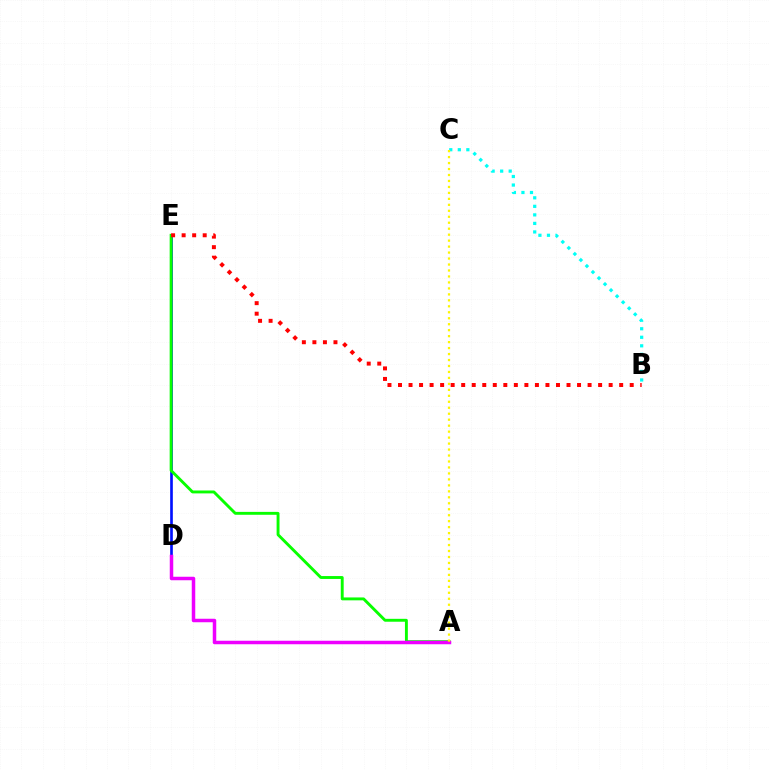{('B', 'C'): [{'color': '#00fff6', 'line_style': 'dotted', 'thickness': 2.32}], ('D', 'E'): [{'color': '#0010ff', 'line_style': 'solid', 'thickness': 1.91}], ('A', 'E'): [{'color': '#08ff00', 'line_style': 'solid', 'thickness': 2.09}], ('A', 'D'): [{'color': '#ee00ff', 'line_style': 'solid', 'thickness': 2.51}], ('A', 'C'): [{'color': '#fcf500', 'line_style': 'dotted', 'thickness': 1.62}], ('B', 'E'): [{'color': '#ff0000', 'line_style': 'dotted', 'thickness': 2.86}]}